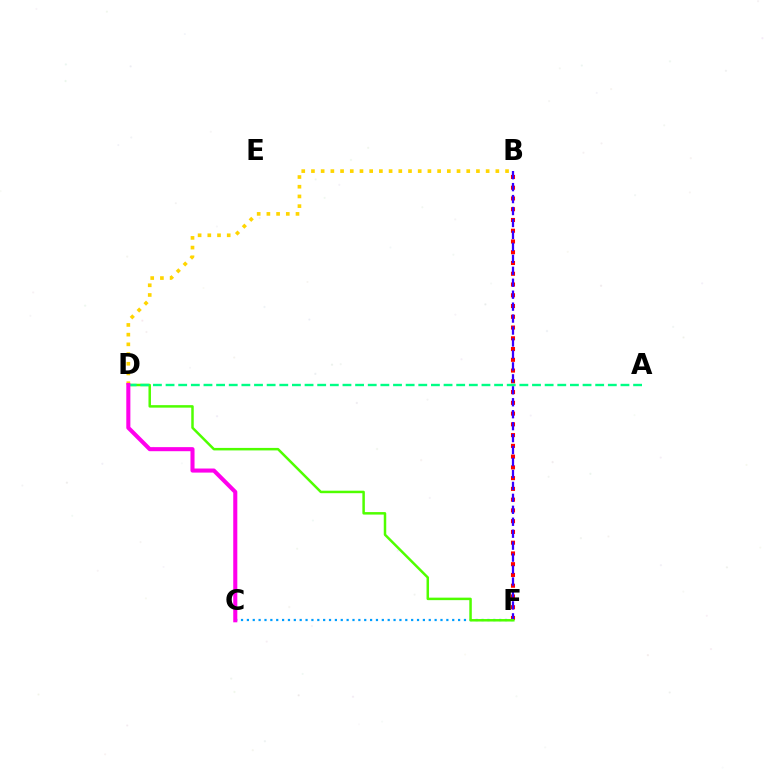{('B', 'D'): [{'color': '#ffd500', 'line_style': 'dotted', 'thickness': 2.64}], ('B', 'F'): [{'color': '#ff0000', 'line_style': 'dotted', 'thickness': 2.92}, {'color': '#3700ff', 'line_style': 'dashed', 'thickness': 1.62}], ('C', 'F'): [{'color': '#009eff', 'line_style': 'dotted', 'thickness': 1.59}], ('D', 'F'): [{'color': '#4fff00', 'line_style': 'solid', 'thickness': 1.8}], ('A', 'D'): [{'color': '#00ff86', 'line_style': 'dashed', 'thickness': 1.72}], ('C', 'D'): [{'color': '#ff00ed', 'line_style': 'solid', 'thickness': 2.93}]}